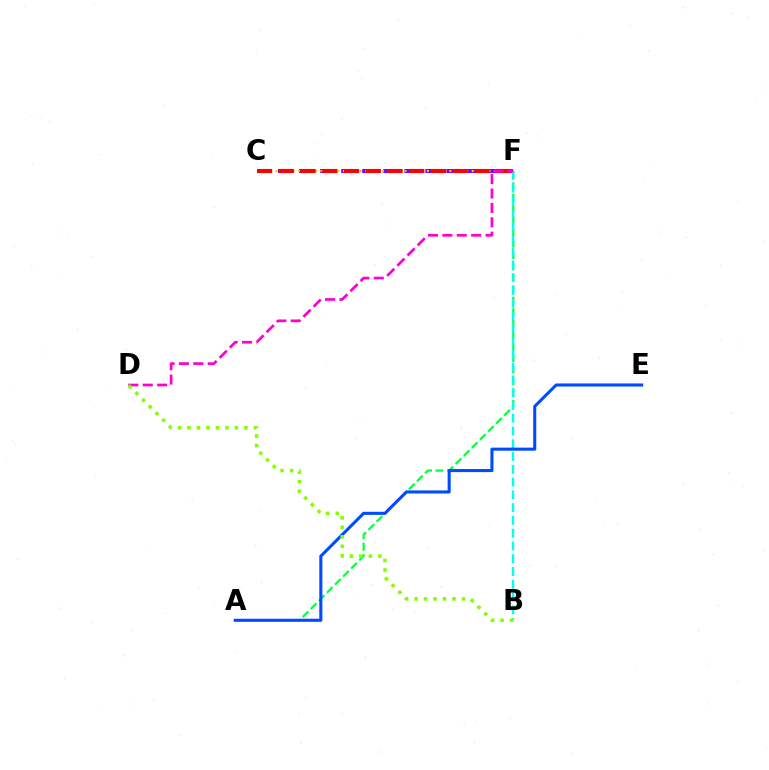{('C', 'F'): [{'color': '#7200ff', 'line_style': 'dashed', 'thickness': 2.86}, {'color': '#ffbd00', 'line_style': 'dotted', 'thickness': 1.52}, {'color': '#ff0000', 'line_style': 'dashed', 'thickness': 2.95}], ('A', 'F'): [{'color': '#00ff39', 'line_style': 'dashed', 'thickness': 1.56}], ('B', 'F'): [{'color': '#00fff6', 'line_style': 'dashed', 'thickness': 1.74}], ('A', 'E'): [{'color': '#004bff', 'line_style': 'solid', 'thickness': 2.21}], ('D', 'F'): [{'color': '#ff00cf', 'line_style': 'dashed', 'thickness': 1.96}], ('B', 'D'): [{'color': '#84ff00', 'line_style': 'dotted', 'thickness': 2.58}]}